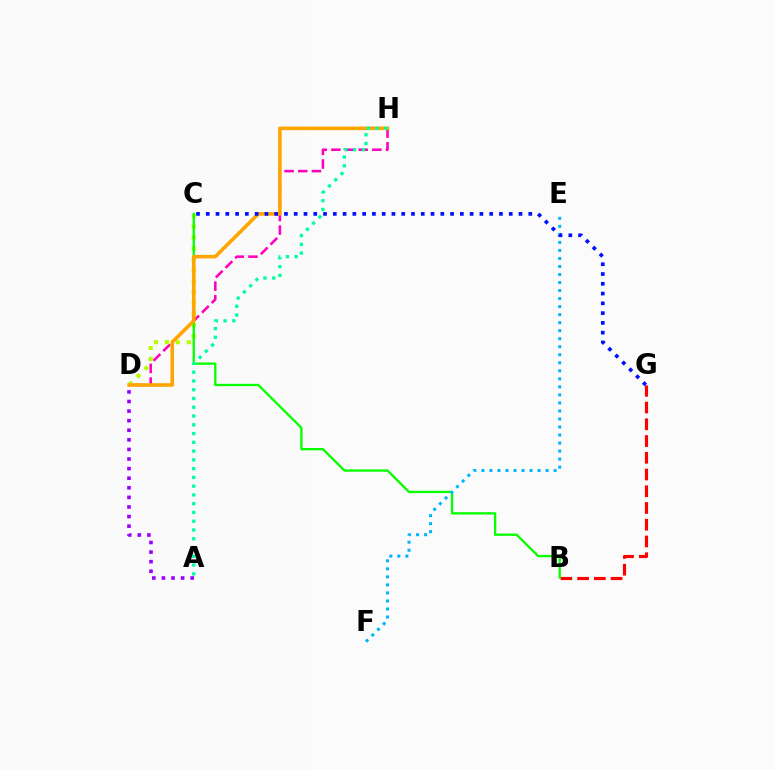{('B', 'G'): [{'color': '#ff0000', 'line_style': 'dashed', 'thickness': 2.27}], ('D', 'H'): [{'color': '#ff00bd', 'line_style': 'dashed', 'thickness': 1.85}, {'color': '#ffa500', 'line_style': 'solid', 'thickness': 2.58}], ('C', 'D'): [{'color': '#b3ff00', 'line_style': 'dotted', 'thickness': 2.98}], ('B', 'C'): [{'color': '#08ff00', 'line_style': 'solid', 'thickness': 1.67}], ('A', 'D'): [{'color': '#9b00ff', 'line_style': 'dotted', 'thickness': 2.6}], ('E', 'F'): [{'color': '#00b5ff', 'line_style': 'dotted', 'thickness': 2.18}], ('A', 'H'): [{'color': '#00ff9d', 'line_style': 'dotted', 'thickness': 2.38}], ('C', 'G'): [{'color': '#0010ff', 'line_style': 'dotted', 'thickness': 2.66}]}